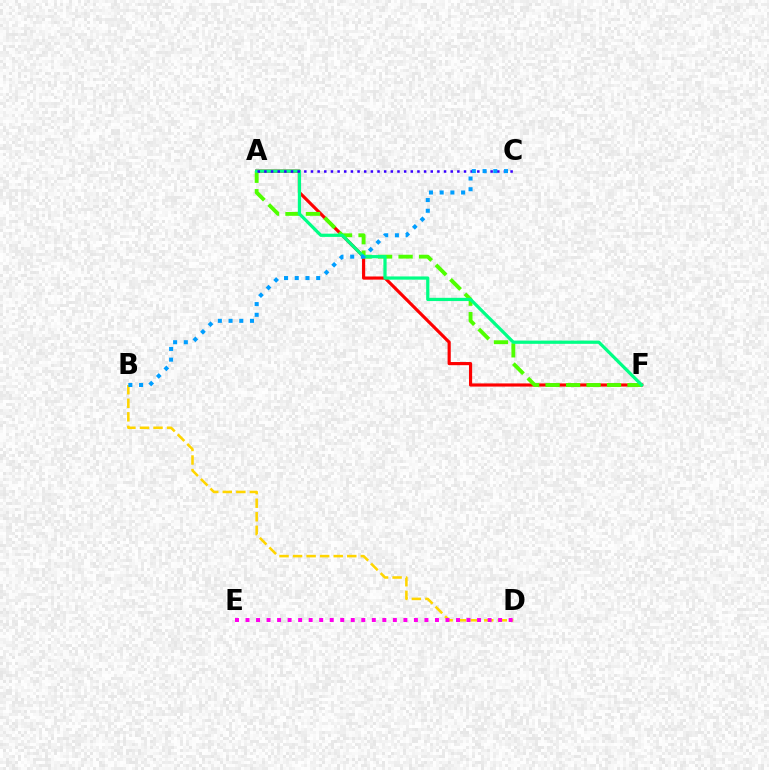{('B', 'D'): [{'color': '#ffd500', 'line_style': 'dashed', 'thickness': 1.84}], ('A', 'F'): [{'color': '#ff0000', 'line_style': 'solid', 'thickness': 2.27}, {'color': '#4fff00', 'line_style': 'dashed', 'thickness': 2.78}, {'color': '#00ff86', 'line_style': 'solid', 'thickness': 2.33}], ('D', 'E'): [{'color': '#ff00ed', 'line_style': 'dotted', 'thickness': 2.86}], ('A', 'C'): [{'color': '#3700ff', 'line_style': 'dotted', 'thickness': 1.81}], ('B', 'C'): [{'color': '#009eff', 'line_style': 'dotted', 'thickness': 2.91}]}